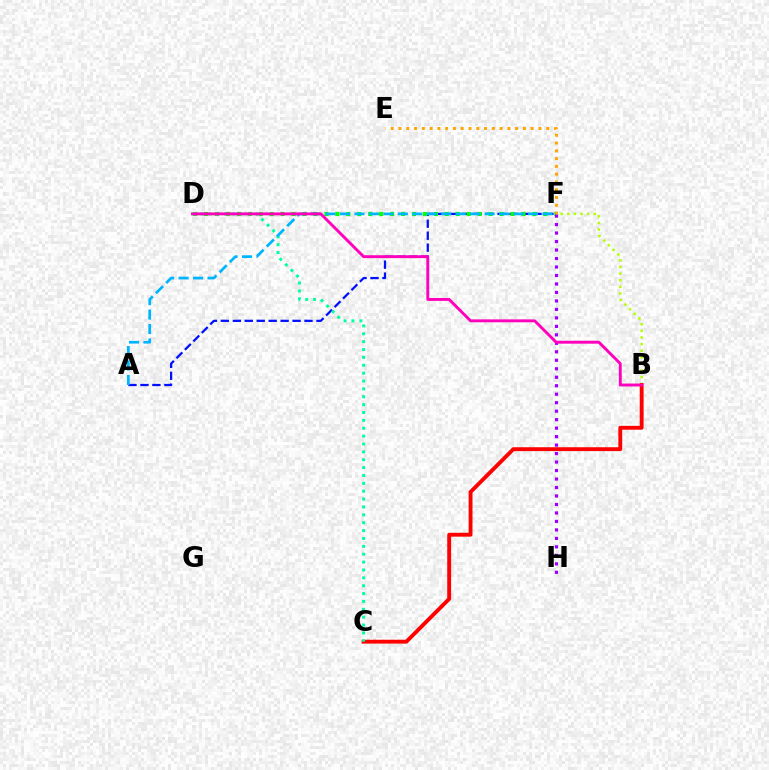{('A', 'F'): [{'color': '#0010ff', 'line_style': 'dashed', 'thickness': 1.62}, {'color': '#00b5ff', 'line_style': 'dashed', 'thickness': 1.96}], ('B', 'F'): [{'color': '#b3ff00', 'line_style': 'dotted', 'thickness': 1.8}], ('D', 'F'): [{'color': '#08ff00', 'line_style': 'dotted', 'thickness': 2.97}], ('B', 'C'): [{'color': '#ff0000', 'line_style': 'solid', 'thickness': 2.79}], ('E', 'F'): [{'color': '#ffa500', 'line_style': 'dotted', 'thickness': 2.11}], ('C', 'D'): [{'color': '#00ff9d', 'line_style': 'dotted', 'thickness': 2.14}], ('F', 'H'): [{'color': '#9b00ff', 'line_style': 'dotted', 'thickness': 2.3}], ('B', 'D'): [{'color': '#ff00bd', 'line_style': 'solid', 'thickness': 2.09}]}